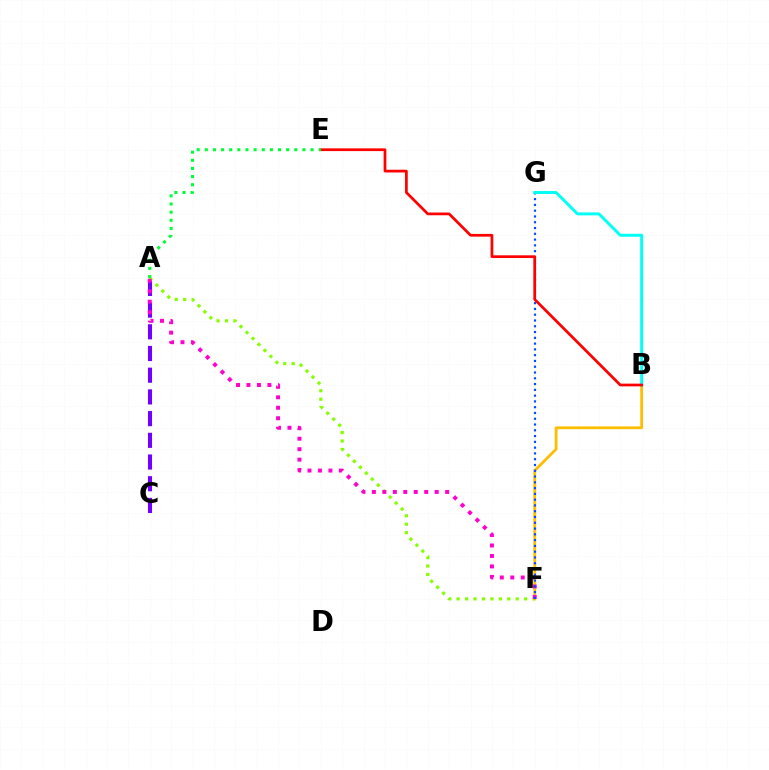{('A', 'C'): [{'color': '#7200ff', 'line_style': 'dashed', 'thickness': 2.95}], ('A', 'F'): [{'color': '#84ff00', 'line_style': 'dotted', 'thickness': 2.29}, {'color': '#ff00cf', 'line_style': 'dotted', 'thickness': 2.84}], ('B', 'F'): [{'color': '#ffbd00', 'line_style': 'solid', 'thickness': 2.0}], ('F', 'G'): [{'color': '#004bff', 'line_style': 'dotted', 'thickness': 1.57}], ('B', 'G'): [{'color': '#00fff6', 'line_style': 'solid', 'thickness': 2.13}], ('B', 'E'): [{'color': '#ff0000', 'line_style': 'solid', 'thickness': 1.97}], ('A', 'E'): [{'color': '#00ff39', 'line_style': 'dotted', 'thickness': 2.21}]}